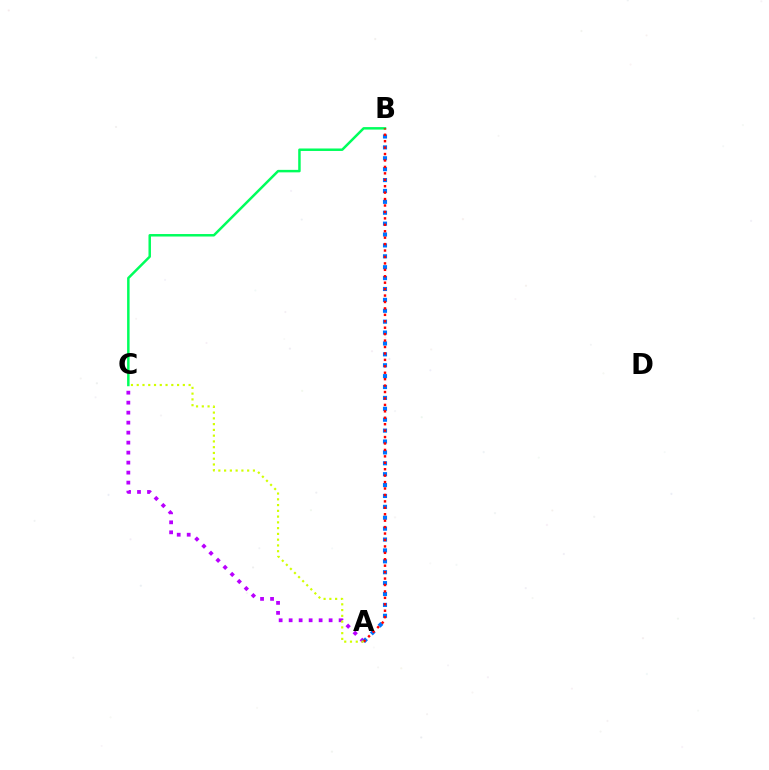{('B', 'C'): [{'color': '#00ff5c', 'line_style': 'solid', 'thickness': 1.79}], ('A', 'C'): [{'color': '#b900ff', 'line_style': 'dotted', 'thickness': 2.72}, {'color': '#d1ff00', 'line_style': 'dotted', 'thickness': 1.57}], ('A', 'B'): [{'color': '#0074ff', 'line_style': 'dotted', 'thickness': 2.96}, {'color': '#ff0000', 'line_style': 'dotted', 'thickness': 1.75}]}